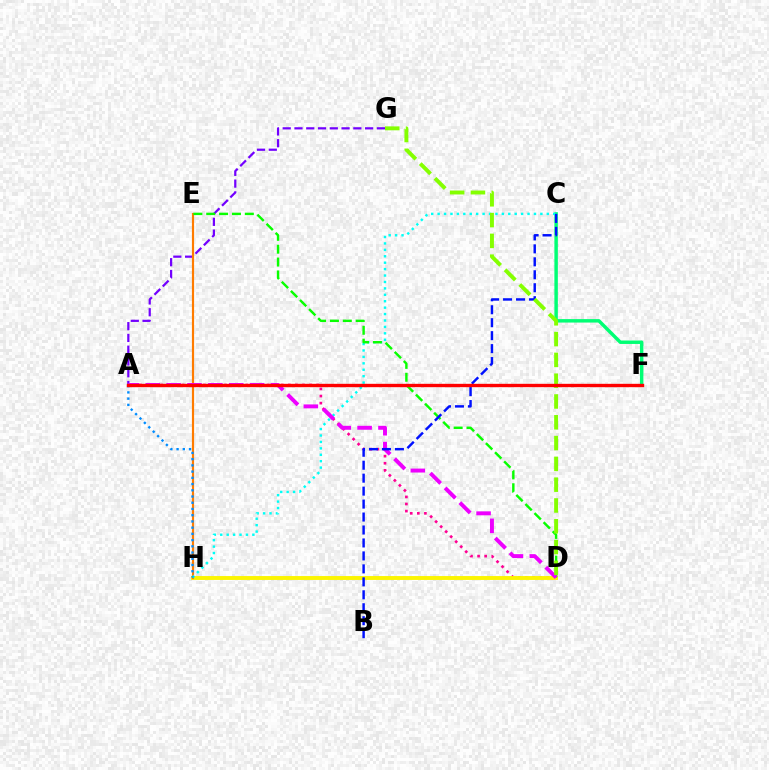{('C', 'F'): [{'color': '#00ff74', 'line_style': 'solid', 'thickness': 2.49}], ('A', 'G'): [{'color': '#7200ff', 'line_style': 'dashed', 'thickness': 1.6}], ('A', 'D'): [{'color': '#ff0094', 'line_style': 'dotted', 'thickness': 1.93}, {'color': '#ee00ff', 'line_style': 'dashed', 'thickness': 2.84}], ('D', 'H'): [{'color': '#fcf500', 'line_style': 'solid', 'thickness': 2.81}], ('E', 'H'): [{'color': '#ff7c00', 'line_style': 'solid', 'thickness': 1.56}], ('C', 'H'): [{'color': '#00fff6', 'line_style': 'dotted', 'thickness': 1.74}], ('A', 'H'): [{'color': '#008cff', 'line_style': 'dotted', 'thickness': 1.69}], ('D', 'E'): [{'color': '#08ff00', 'line_style': 'dashed', 'thickness': 1.75}], ('B', 'C'): [{'color': '#0010ff', 'line_style': 'dashed', 'thickness': 1.76}], ('D', 'G'): [{'color': '#84ff00', 'line_style': 'dashed', 'thickness': 2.83}], ('A', 'F'): [{'color': '#ff0000', 'line_style': 'solid', 'thickness': 2.42}]}